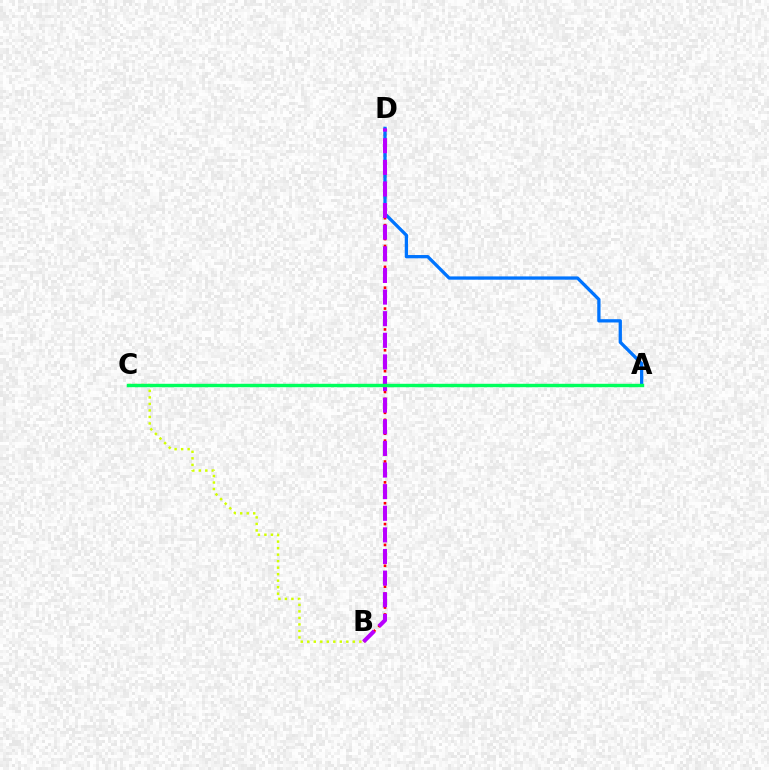{('B', 'C'): [{'color': '#d1ff00', 'line_style': 'dotted', 'thickness': 1.77}], ('B', 'D'): [{'color': '#ff0000', 'line_style': 'dotted', 'thickness': 1.89}, {'color': '#b900ff', 'line_style': 'dashed', 'thickness': 2.94}], ('A', 'D'): [{'color': '#0074ff', 'line_style': 'solid', 'thickness': 2.37}], ('A', 'C'): [{'color': '#00ff5c', 'line_style': 'solid', 'thickness': 2.46}]}